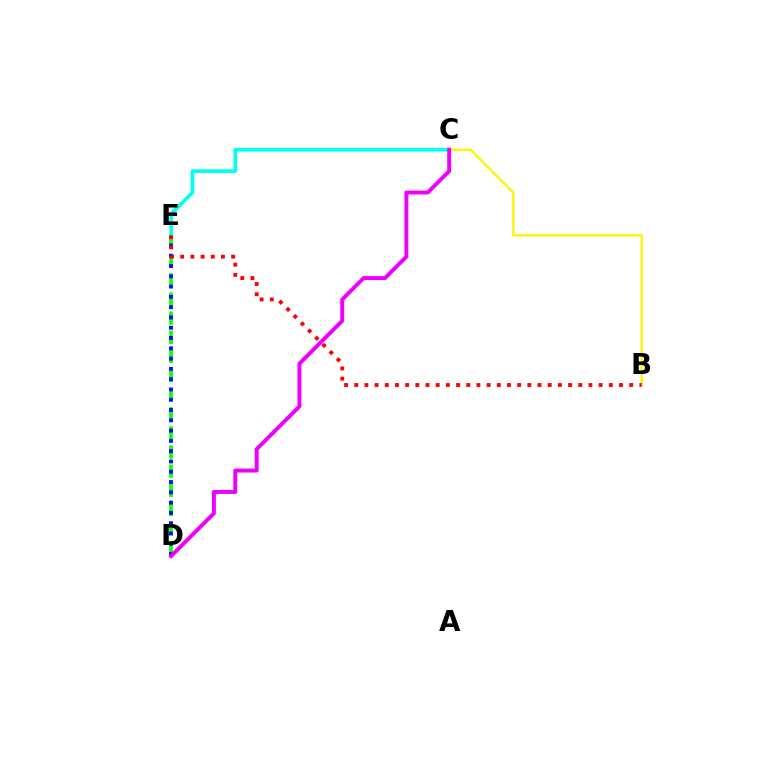{('B', 'C'): [{'color': '#fcf500', 'line_style': 'solid', 'thickness': 1.65}], ('D', 'E'): [{'color': '#08ff00', 'line_style': 'dashed', 'thickness': 2.6}, {'color': '#0010ff', 'line_style': 'dotted', 'thickness': 2.8}], ('C', 'E'): [{'color': '#00fff6', 'line_style': 'solid', 'thickness': 2.64}], ('C', 'D'): [{'color': '#ee00ff', 'line_style': 'solid', 'thickness': 2.85}], ('B', 'E'): [{'color': '#ff0000', 'line_style': 'dotted', 'thickness': 2.77}]}